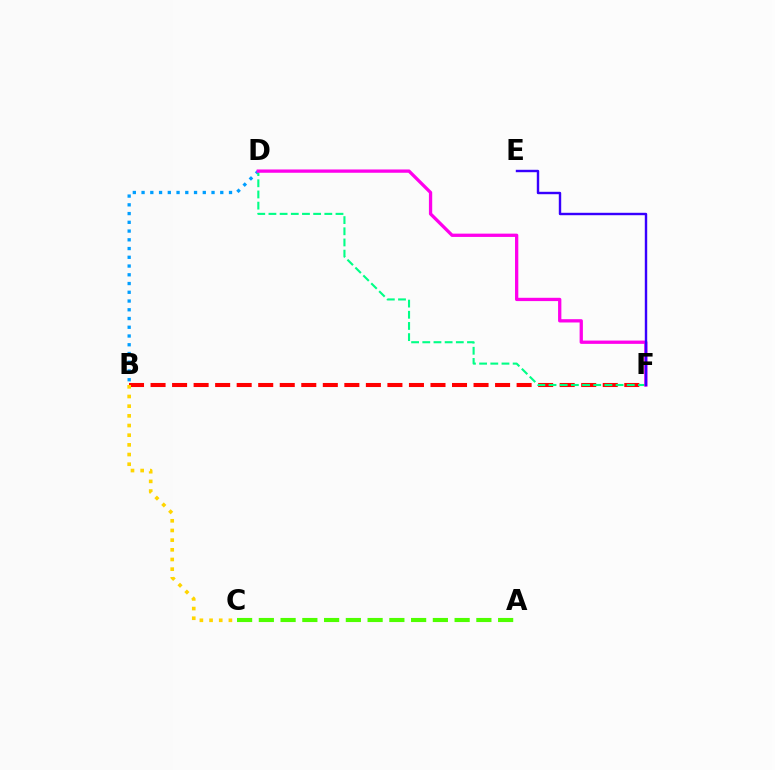{('B', 'F'): [{'color': '#ff0000', 'line_style': 'dashed', 'thickness': 2.93}], ('A', 'C'): [{'color': '#4fff00', 'line_style': 'dashed', 'thickness': 2.96}], ('B', 'C'): [{'color': '#ffd500', 'line_style': 'dotted', 'thickness': 2.63}], ('B', 'D'): [{'color': '#009eff', 'line_style': 'dotted', 'thickness': 2.38}], ('D', 'F'): [{'color': '#00ff86', 'line_style': 'dashed', 'thickness': 1.52}, {'color': '#ff00ed', 'line_style': 'solid', 'thickness': 2.37}], ('E', 'F'): [{'color': '#3700ff', 'line_style': 'solid', 'thickness': 1.74}]}